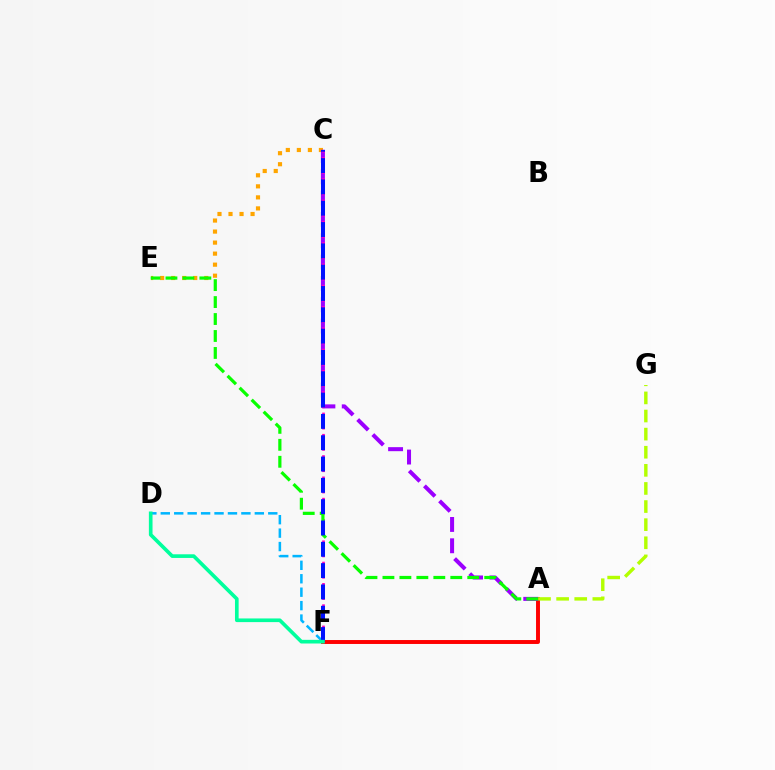{('A', 'F'): [{'color': '#ff0000', 'line_style': 'solid', 'thickness': 2.83}], ('C', 'E'): [{'color': '#ffa500', 'line_style': 'dotted', 'thickness': 3.0}], ('A', 'C'): [{'color': '#9b00ff', 'line_style': 'dashed', 'thickness': 2.9}], ('C', 'F'): [{'color': '#ff00bd', 'line_style': 'dotted', 'thickness': 1.93}, {'color': '#0010ff', 'line_style': 'dashed', 'thickness': 2.9}], ('A', 'E'): [{'color': '#08ff00', 'line_style': 'dashed', 'thickness': 2.3}], ('D', 'F'): [{'color': '#00b5ff', 'line_style': 'dashed', 'thickness': 1.83}, {'color': '#00ff9d', 'line_style': 'solid', 'thickness': 2.63}], ('A', 'G'): [{'color': '#b3ff00', 'line_style': 'dashed', 'thickness': 2.46}]}